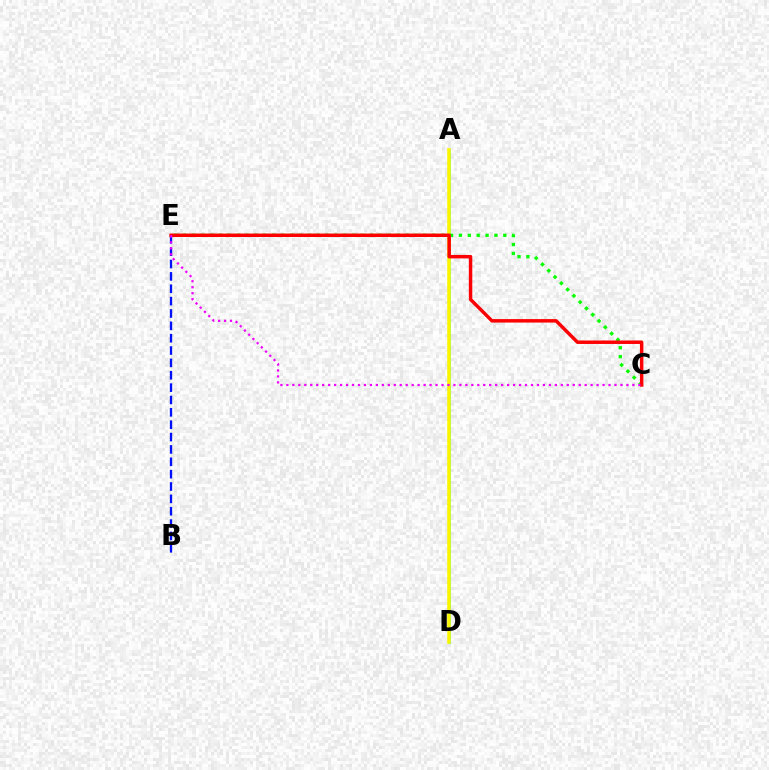{('A', 'D'): [{'color': '#00fff6', 'line_style': 'solid', 'thickness': 1.99}, {'color': '#fcf500', 'line_style': 'solid', 'thickness': 2.57}], ('B', 'E'): [{'color': '#0010ff', 'line_style': 'dashed', 'thickness': 1.68}], ('C', 'E'): [{'color': '#08ff00', 'line_style': 'dotted', 'thickness': 2.42}, {'color': '#ff0000', 'line_style': 'solid', 'thickness': 2.5}, {'color': '#ee00ff', 'line_style': 'dotted', 'thickness': 1.62}]}